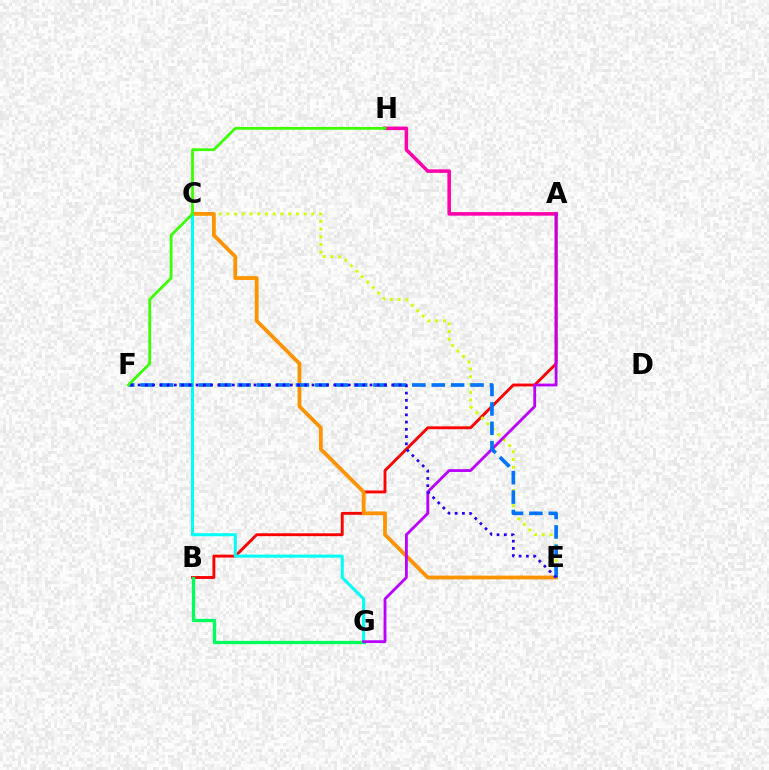{('A', 'H'): [{'color': '#ff00ac', 'line_style': 'solid', 'thickness': 2.56}], ('A', 'B'): [{'color': '#ff0000', 'line_style': 'solid', 'thickness': 2.08}], ('B', 'G'): [{'color': '#00ff5c', 'line_style': 'solid', 'thickness': 2.41}], ('C', 'E'): [{'color': '#d1ff00', 'line_style': 'dotted', 'thickness': 2.1}, {'color': '#ff9400', 'line_style': 'solid', 'thickness': 2.73}], ('C', 'G'): [{'color': '#00fff6', 'line_style': 'solid', 'thickness': 2.2}], ('A', 'G'): [{'color': '#b900ff', 'line_style': 'solid', 'thickness': 2.02}], ('E', 'F'): [{'color': '#0074ff', 'line_style': 'dashed', 'thickness': 2.64}, {'color': '#2500ff', 'line_style': 'dotted', 'thickness': 1.97}], ('F', 'H'): [{'color': '#3dff00', 'line_style': 'solid', 'thickness': 2.01}]}